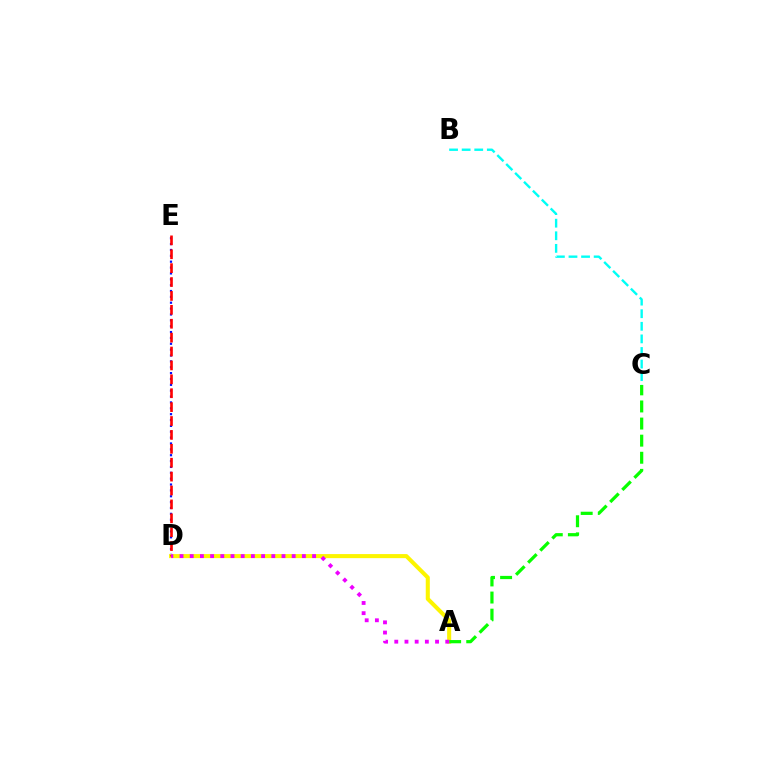{('D', 'E'): [{'color': '#0010ff', 'line_style': 'dotted', 'thickness': 1.59}, {'color': '#ff0000', 'line_style': 'dashed', 'thickness': 1.89}], ('B', 'C'): [{'color': '#00fff6', 'line_style': 'dashed', 'thickness': 1.71}], ('A', 'D'): [{'color': '#fcf500', 'line_style': 'solid', 'thickness': 2.92}, {'color': '#ee00ff', 'line_style': 'dotted', 'thickness': 2.77}], ('A', 'C'): [{'color': '#08ff00', 'line_style': 'dashed', 'thickness': 2.32}]}